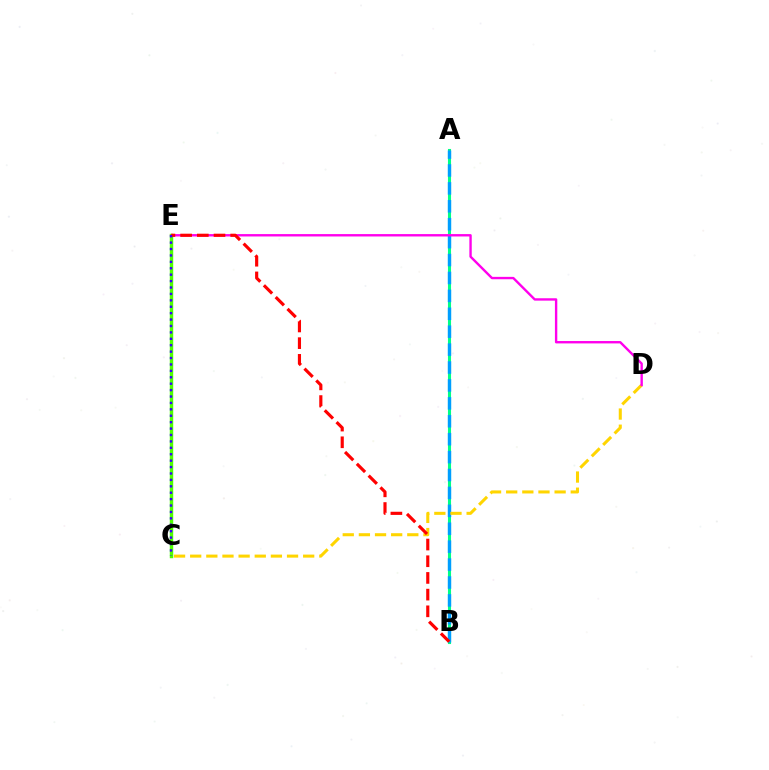{('A', 'B'): [{'color': '#00ff86', 'line_style': 'solid', 'thickness': 2.22}, {'color': '#009eff', 'line_style': 'dashed', 'thickness': 2.43}], ('C', 'D'): [{'color': '#ffd500', 'line_style': 'dashed', 'thickness': 2.19}], ('D', 'E'): [{'color': '#ff00ed', 'line_style': 'solid', 'thickness': 1.72}], ('C', 'E'): [{'color': '#4fff00', 'line_style': 'solid', 'thickness': 2.47}, {'color': '#3700ff', 'line_style': 'dotted', 'thickness': 1.74}], ('B', 'E'): [{'color': '#ff0000', 'line_style': 'dashed', 'thickness': 2.27}]}